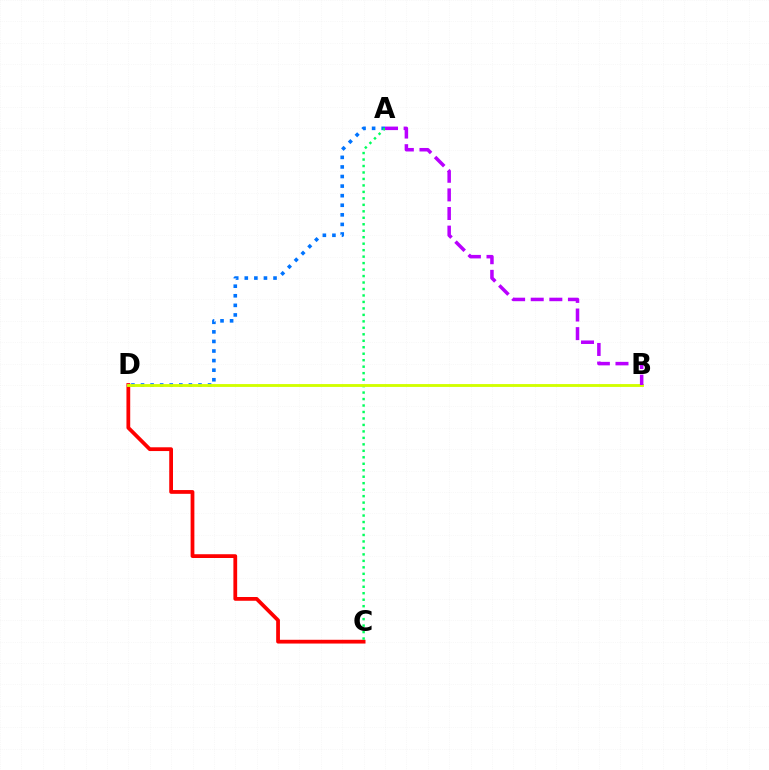{('A', 'D'): [{'color': '#0074ff', 'line_style': 'dotted', 'thickness': 2.6}], ('C', 'D'): [{'color': '#ff0000', 'line_style': 'solid', 'thickness': 2.71}], ('A', 'C'): [{'color': '#00ff5c', 'line_style': 'dotted', 'thickness': 1.76}], ('B', 'D'): [{'color': '#d1ff00', 'line_style': 'solid', 'thickness': 2.06}], ('A', 'B'): [{'color': '#b900ff', 'line_style': 'dashed', 'thickness': 2.53}]}